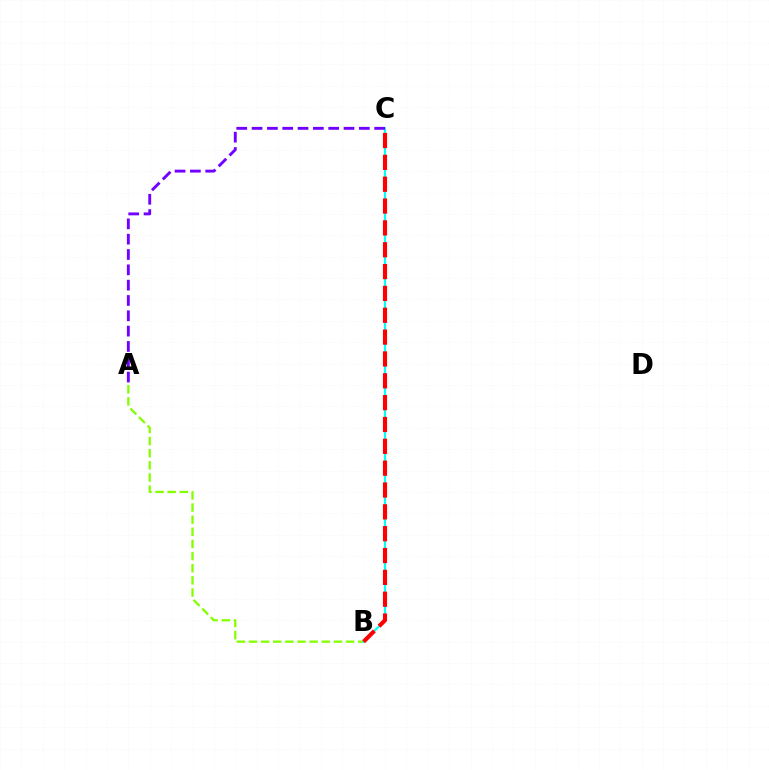{('A', 'B'): [{'color': '#84ff00', 'line_style': 'dashed', 'thickness': 1.65}], ('B', 'C'): [{'color': '#00fff6', 'line_style': 'solid', 'thickness': 1.53}, {'color': '#ff0000', 'line_style': 'dashed', 'thickness': 2.97}], ('A', 'C'): [{'color': '#7200ff', 'line_style': 'dashed', 'thickness': 2.08}]}